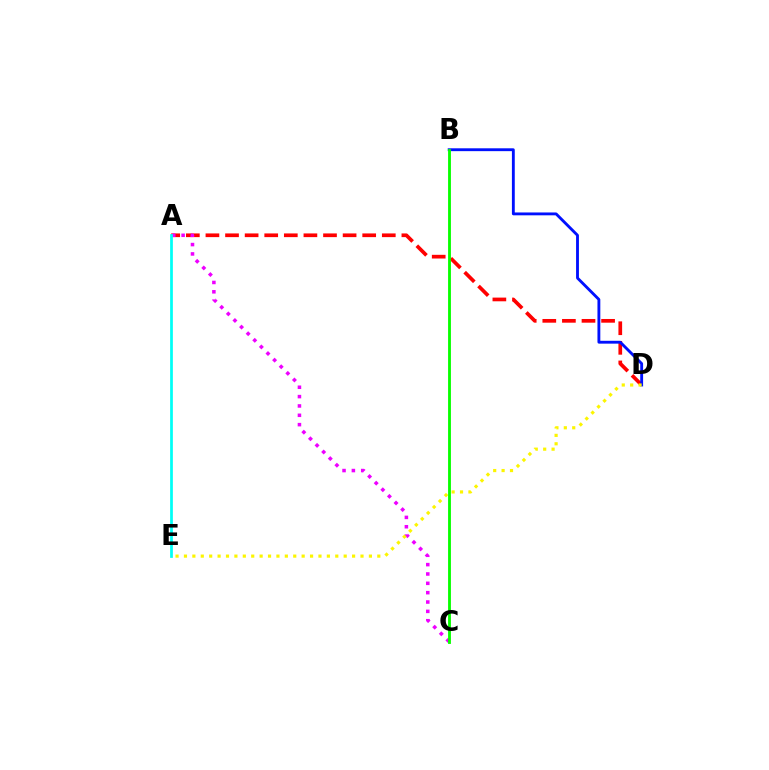{('A', 'D'): [{'color': '#ff0000', 'line_style': 'dashed', 'thickness': 2.66}], ('B', 'D'): [{'color': '#0010ff', 'line_style': 'solid', 'thickness': 2.06}], ('A', 'C'): [{'color': '#ee00ff', 'line_style': 'dotted', 'thickness': 2.54}], ('D', 'E'): [{'color': '#fcf500', 'line_style': 'dotted', 'thickness': 2.28}], ('B', 'C'): [{'color': '#08ff00', 'line_style': 'solid', 'thickness': 2.05}], ('A', 'E'): [{'color': '#00fff6', 'line_style': 'solid', 'thickness': 1.98}]}